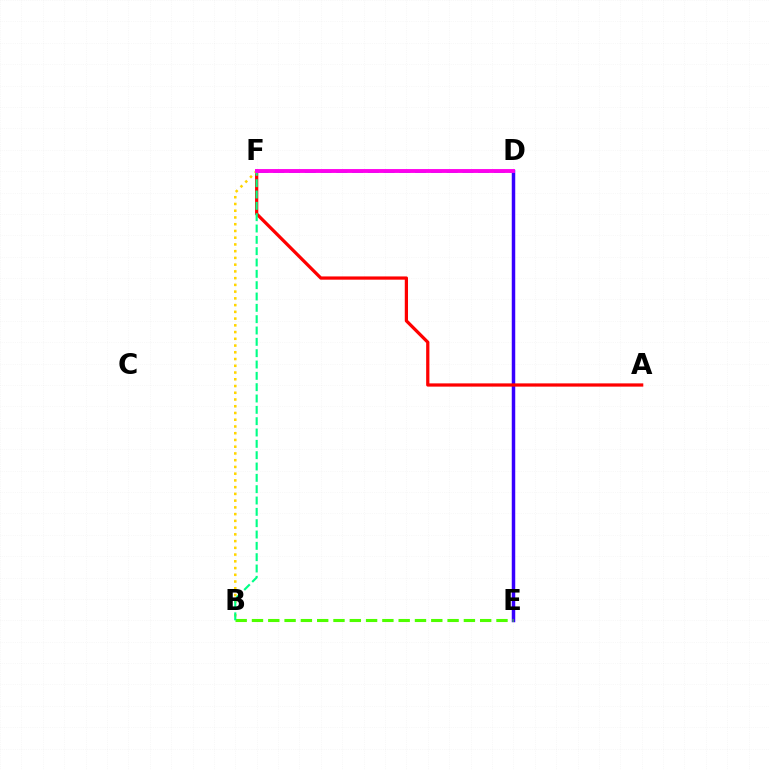{('D', 'E'): [{'color': '#3700ff', 'line_style': 'solid', 'thickness': 2.5}], ('A', 'F'): [{'color': '#ff0000', 'line_style': 'solid', 'thickness': 2.33}], ('B', 'E'): [{'color': '#4fff00', 'line_style': 'dashed', 'thickness': 2.21}], ('B', 'F'): [{'color': '#ffd500', 'line_style': 'dotted', 'thickness': 1.83}, {'color': '#00ff86', 'line_style': 'dashed', 'thickness': 1.54}], ('D', 'F'): [{'color': '#009eff', 'line_style': 'dashed', 'thickness': 2.14}, {'color': '#ff00ed', 'line_style': 'solid', 'thickness': 2.79}]}